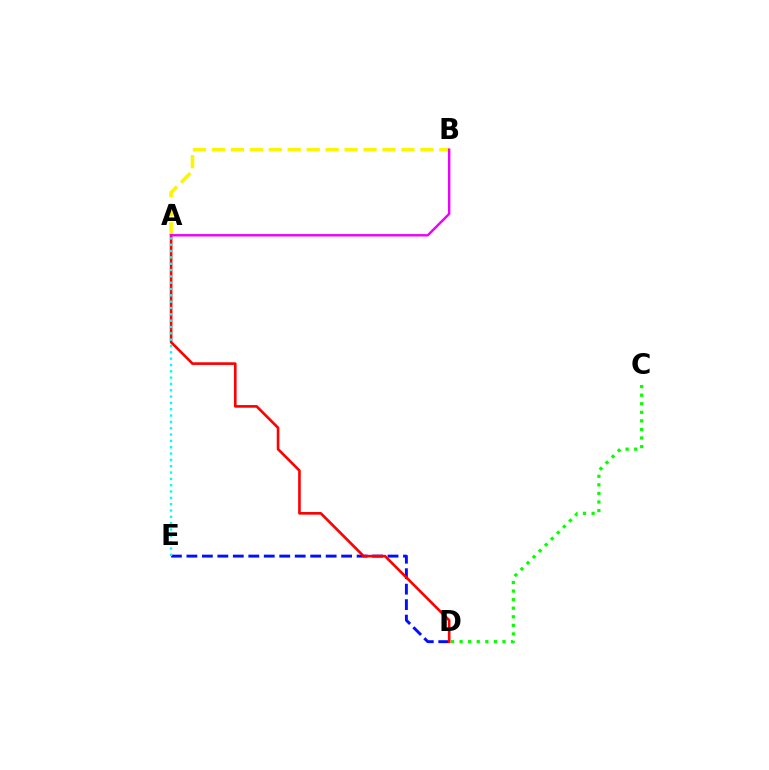{('D', 'E'): [{'color': '#0010ff', 'line_style': 'dashed', 'thickness': 2.1}], ('A', 'B'): [{'color': '#fcf500', 'line_style': 'dashed', 'thickness': 2.57}, {'color': '#ee00ff', 'line_style': 'solid', 'thickness': 1.75}], ('A', 'D'): [{'color': '#ff0000', 'line_style': 'solid', 'thickness': 1.9}], ('C', 'D'): [{'color': '#08ff00', 'line_style': 'dotted', 'thickness': 2.33}], ('A', 'E'): [{'color': '#00fff6', 'line_style': 'dotted', 'thickness': 1.72}]}